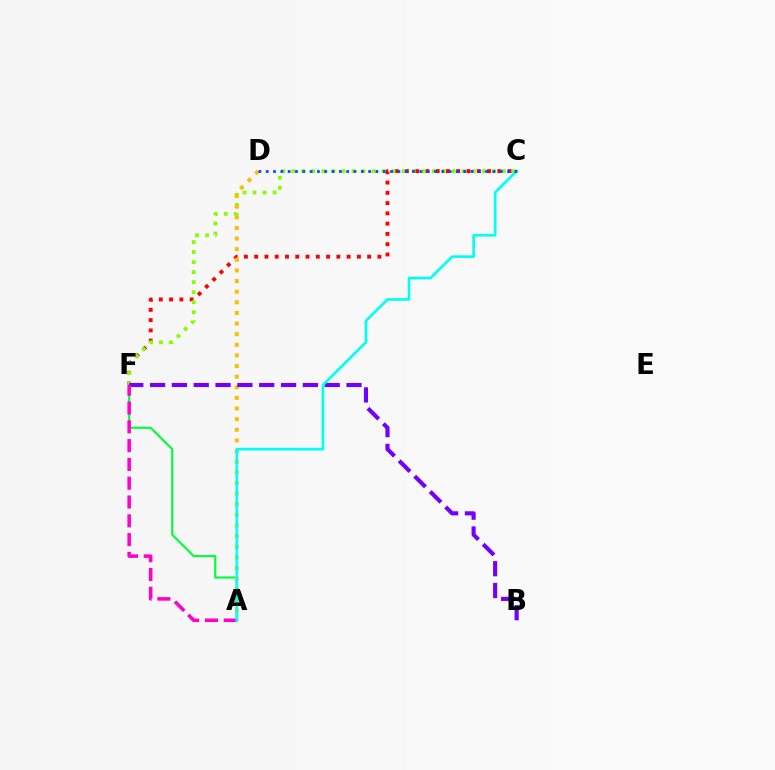{('C', 'F'): [{'color': '#ff0000', 'line_style': 'dotted', 'thickness': 2.79}, {'color': '#84ff00', 'line_style': 'dotted', 'thickness': 2.72}], ('A', 'F'): [{'color': '#00ff39', 'line_style': 'solid', 'thickness': 1.54}, {'color': '#ff00cf', 'line_style': 'dashed', 'thickness': 2.55}], ('A', 'D'): [{'color': '#ffbd00', 'line_style': 'dotted', 'thickness': 2.89}], ('B', 'F'): [{'color': '#7200ff', 'line_style': 'dashed', 'thickness': 2.97}], ('A', 'C'): [{'color': '#00fff6', 'line_style': 'solid', 'thickness': 1.93}], ('C', 'D'): [{'color': '#004bff', 'line_style': 'dotted', 'thickness': 1.99}]}